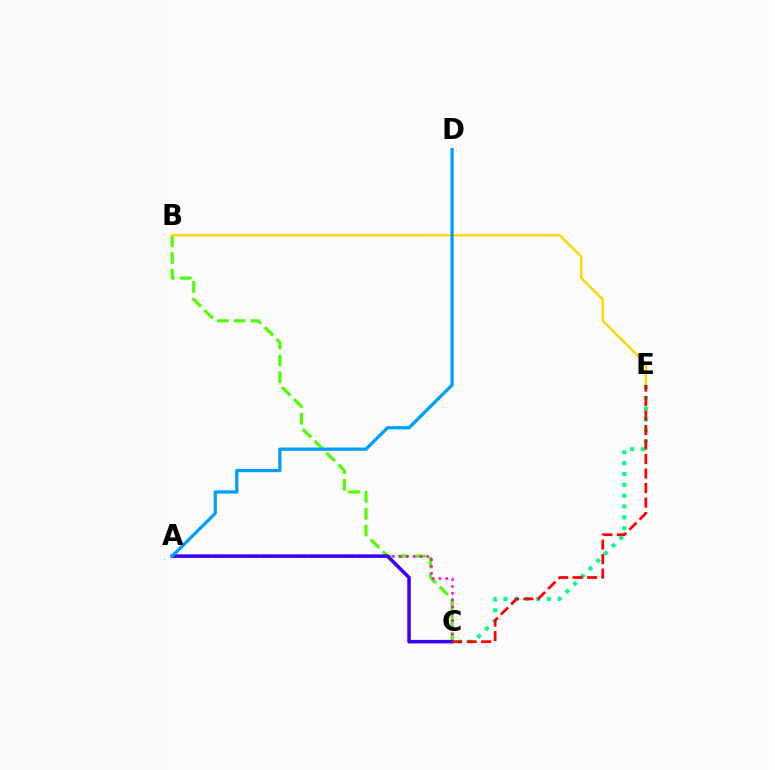{('C', 'E'): [{'color': '#00ff86', 'line_style': 'dotted', 'thickness': 2.95}, {'color': '#ff0000', 'line_style': 'dashed', 'thickness': 1.97}], ('B', 'C'): [{'color': '#4fff00', 'line_style': 'dashed', 'thickness': 2.28}], ('A', 'C'): [{'color': '#ff00ed', 'line_style': 'dotted', 'thickness': 1.86}, {'color': '#3700ff', 'line_style': 'solid', 'thickness': 2.53}], ('B', 'E'): [{'color': '#ffd500', 'line_style': 'solid', 'thickness': 1.75}], ('A', 'D'): [{'color': '#009eff', 'line_style': 'solid', 'thickness': 2.36}]}